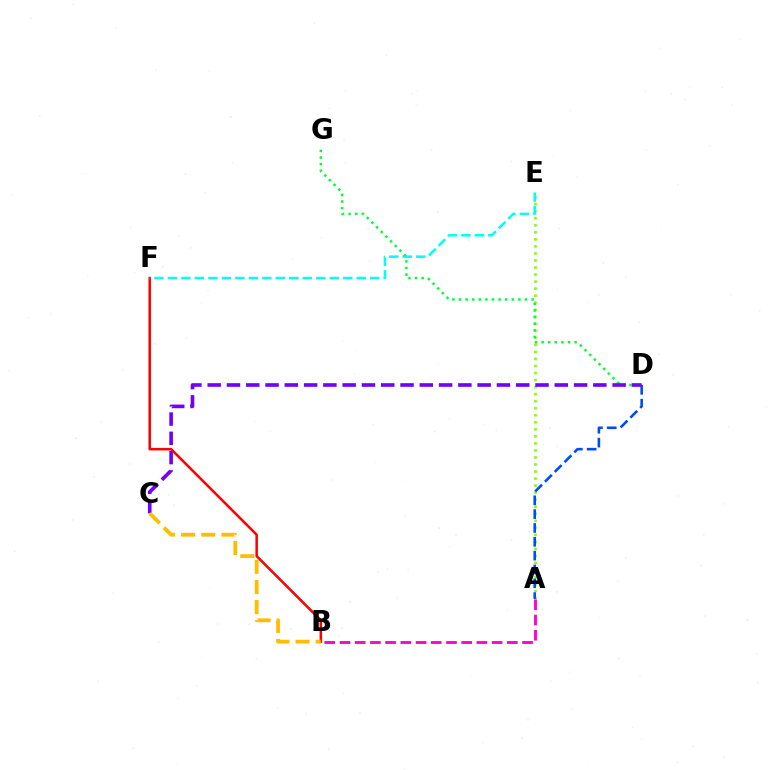{('A', 'E'): [{'color': '#84ff00', 'line_style': 'dotted', 'thickness': 1.91}], ('B', 'F'): [{'color': '#ff0000', 'line_style': 'solid', 'thickness': 1.82}], ('E', 'F'): [{'color': '#00fff6', 'line_style': 'dashed', 'thickness': 1.83}], ('A', 'B'): [{'color': '#ff00cf', 'line_style': 'dashed', 'thickness': 2.07}], ('A', 'D'): [{'color': '#004bff', 'line_style': 'dashed', 'thickness': 1.88}], ('D', 'G'): [{'color': '#00ff39', 'line_style': 'dotted', 'thickness': 1.79}], ('C', 'D'): [{'color': '#7200ff', 'line_style': 'dashed', 'thickness': 2.62}], ('B', 'C'): [{'color': '#ffbd00', 'line_style': 'dashed', 'thickness': 2.73}]}